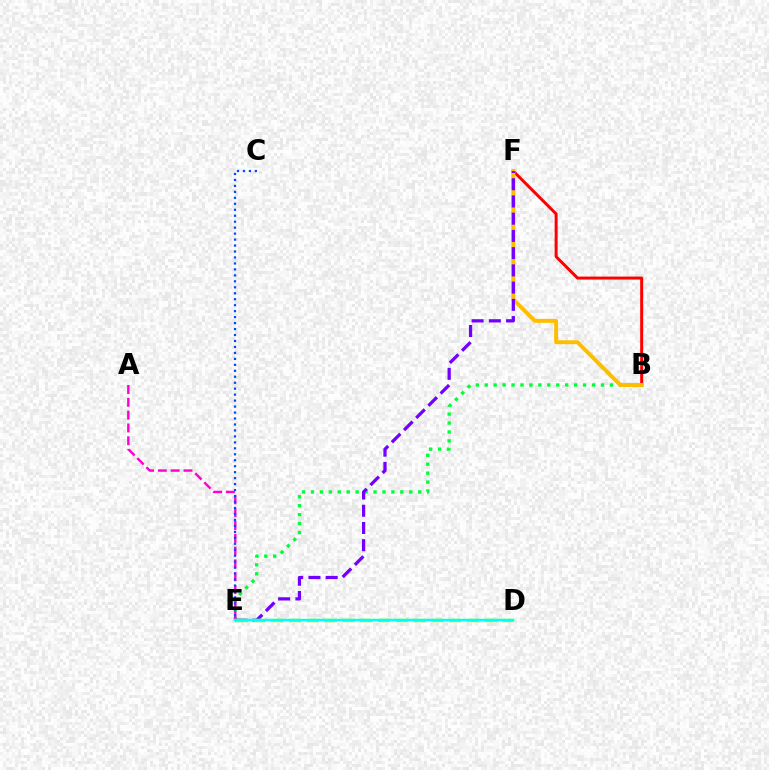{('B', 'E'): [{'color': '#00ff39', 'line_style': 'dotted', 'thickness': 2.43}], ('B', 'F'): [{'color': '#ff0000', 'line_style': 'solid', 'thickness': 2.14}, {'color': '#ffbd00', 'line_style': 'solid', 'thickness': 2.83}], ('A', 'E'): [{'color': '#ff00cf', 'line_style': 'dashed', 'thickness': 1.74}], ('E', 'F'): [{'color': '#7200ff', 'line_style': 'dashed', 'thickness': 2.34}], ('C', 'E'): [{'color': '#004bff', 'line_style': 'dotted', 'thickness': 1.62}], ('D', 'E'): [{'color': '#84ff00', 'line_style': 'dashed', 'thickness': 2.42}, {'color': '#00fff6', 'line_style': 'solid', 'thickness': 1.73}]}